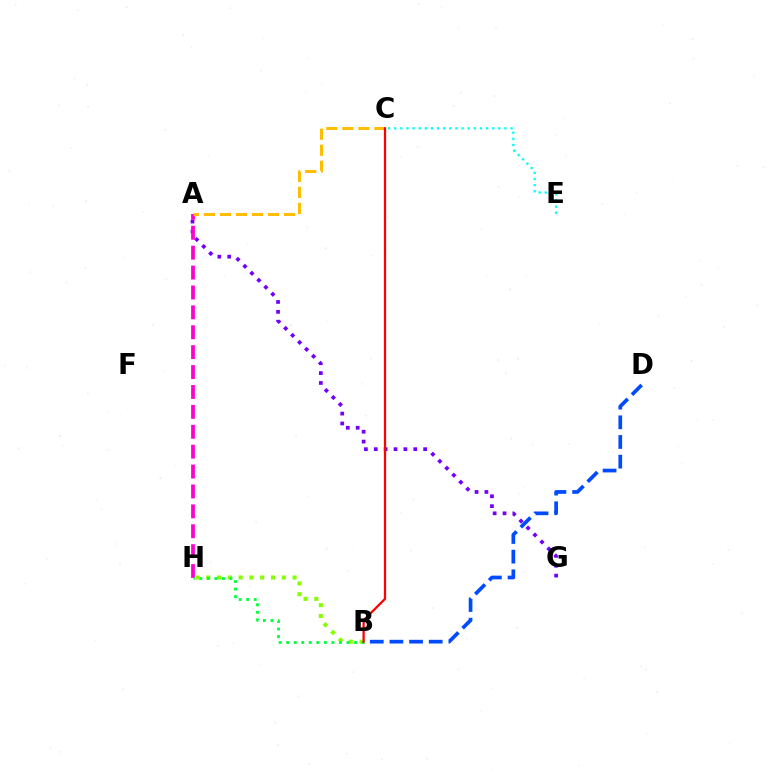{('A', 'G'): [{'color': '#7200ff', 'line_style': 'dotted', 'thickness': 2.68}], ('A', 'H'): [{'color': '#ff00cf', 'line_style': 'dashed', 'thickness': 2.7}], ('B', 'H'): [{'color': '#84ff00', 'line_style': 'dotted', 'thickness': 2.93}, {'color': '#00ff39', 'line_style': 'dotted', 'thickness': 2.05}], ('A', 'C'): [{'color': '#ffbd00', 'line_style': 'dashed', 'thickness': 2.18}], ('C', 'E'): [{'color': '#00fff6', 'line_style': 'dotted', 'thickness': 1.66}], ('B', 'D'): [{'color': '#004bff', 'line_style': 'dashed', 'thickness': 2.67}], ('B', 'C'): [{'color': '#ff0000', 'line_style': 'solid', 'thickness': 1.62}]}